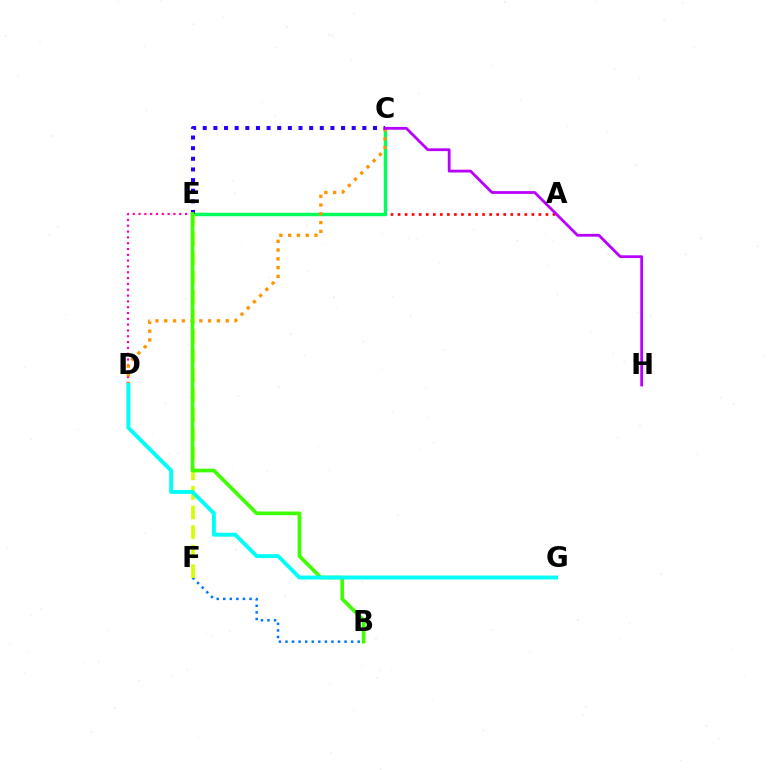{('D', 'E'): [{'color': '#ff00ac', 'line_style': 'dotted', 'thickness': 1.58}], ('A', 'E'): [{'color': '#ff0000', 'line_style': 'dotted', 'thickness': 1.91}], ('B', 'F'): [{'color': '#0074ff', 'line_style': 'dotted', 'thickness': 1.78}], ('C', 'E'): [{'color': '#00ff5c', 'line_style': 'solid', 'thickness': 2.47}, {'color': '#2500ff', 'line_style': 'dotted', 'thickness': 2.89}], ('E', 'F'): [{'color': '#d1ff00', 'line_style': 'dashed', 'thickness': 2.66}], ('C', 'D'): [{'color': '#ff9400', 'line_style': 'dotted', 'thickness': 2.39}], ('B', 'E'): [{'color': '#3dff00', 'line_style': 'solid', 'thickness': 2.63}], ('D', 'G'): [{'color': '#00fff6', 'line_style': 'solid', 'thickness': 2.81}], ('C', 'H'): [{'color': '#b900ff', 'line_style': 'solid', 'thickness': 2.01}]}